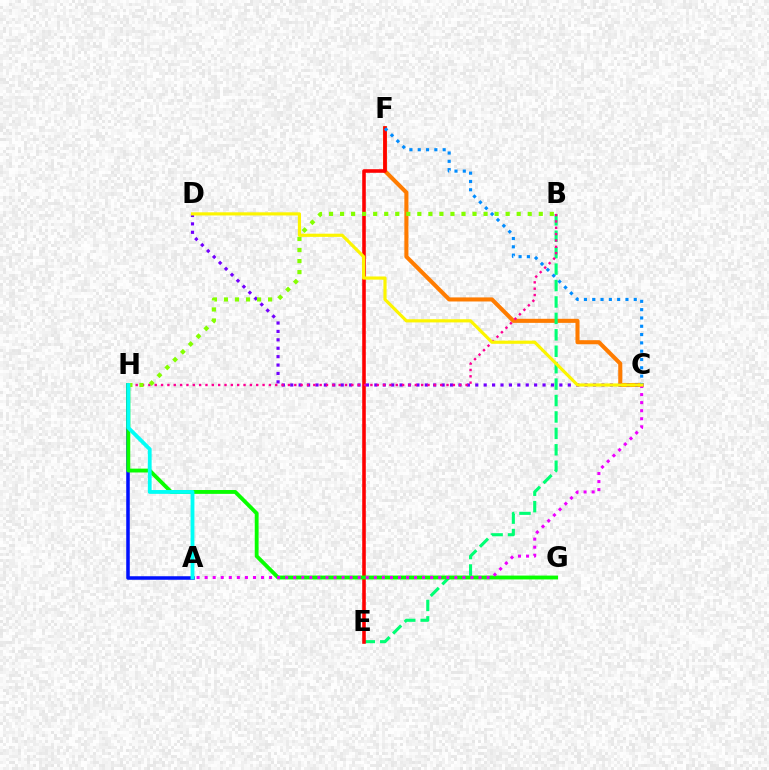{('C', 'F'): [{'color': '#ff7c00', 'line_style': 'solid', 'thickness': 2.93}, {'color': '#008cff', 'line_style': 'dotted', 'thickness': 2.26}], ('B', 'E'): [{'color': '#00ff74', 'line_style': 'dashed', 'thickness': 2.23}], ('E', 'F'): [{'color': '#ff0000', 'line_style': 'solid', 'thickness': 2.58}], ('A', 'H'): [{'color': '#0010ff', 'line_style': 'solid', 'thickness': 2.54}, {'color': '#00fff6', 'line_style': 'solid', 'thickness': 2.74}], ('G', 'H'): [{'color': '#08ff00', 'line_style': 'solid', 'thickness': 2.77}], ('A', 'C'): [{'color': '#ee00ff', 'line_style': 'dotted', 'thickness': 2.19}], ('C', 'D'): [{'color': '#7200ff', 'line_style': 'dotted', 'thickness': 2.28}, {'color': '#fcf500', 'line_style': 'solid', 'thickness': 2.28}], ('B', 'H'): [{'color': '#ff0094', 'line_style': 'dotted', 'thickness': 1.72}, {'color': '#84ff00', 'line_style': 'dotted', 'thickness': 3.0}]}